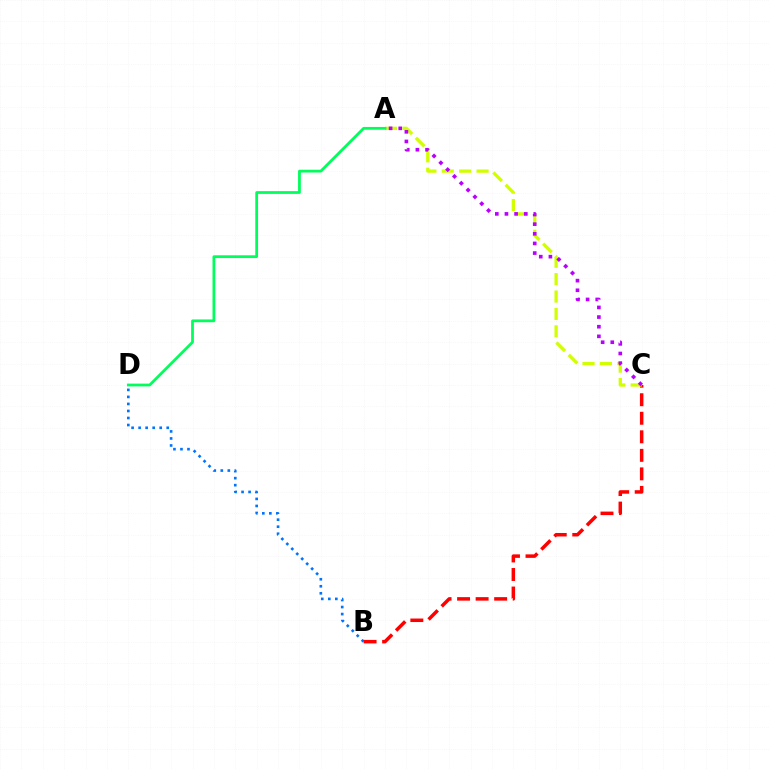{('B', 'D'): [{'color': '#0074ff', 'line_style': 'dotted', 'thickness': 1.91}], ('B', 'C'): [{'color': '#ff0000', 'line_style': 'dashed', 'thickness': 2.52}], ('A', 'C'): [{'color': '#d1ff00', 'line_style': 'dashed', 'thickness': 2.36}, {'color': '#b900ff', 'line_style': 'dotted', 'thickness': 2.62}], ('A', 'D'): [{'color': '#00ff5c', 'line_style': 'solid', 'thickness': 2.0}]}